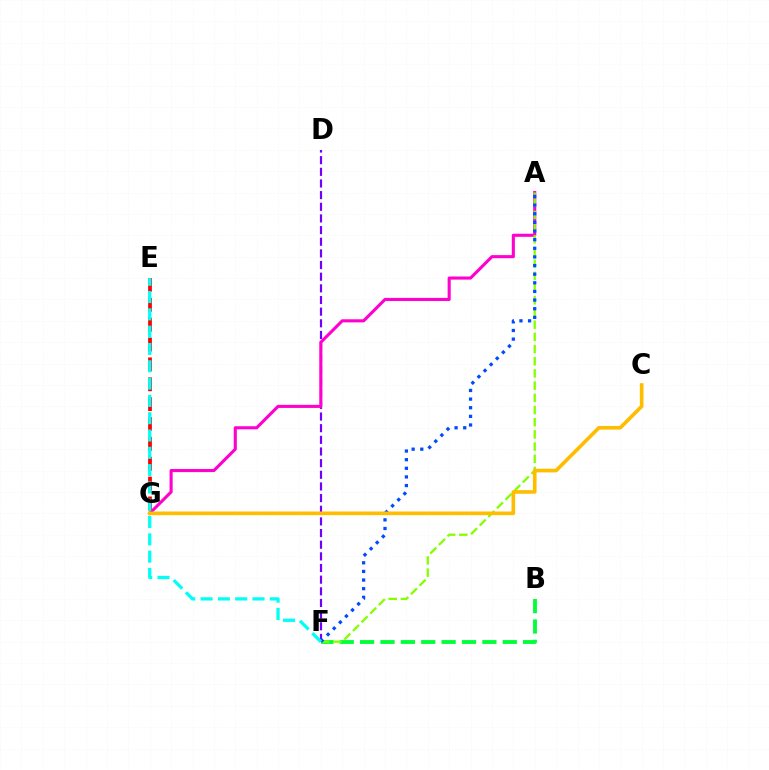{('D', 'F'): [{'color': '#7200ff', 'line_style': 'dashed', 'thickness': 1.58}], ('A', 'G'): [{'color': '#ff00cf', 'line_style': 'solid', 'thickness': 2.23}], ('B', 'F'): [{'color': '#00ff39', 'line_style': 'dashed', 'thickness': 2.77}], ('A', 'F'): [{'color': '#84ff00', 'line_style': 'dashed', 'thickness': 1.66}, {'color': '#004bff', 'line_style': 'dotted', 'thickness': 2.35}], ('E', 'G'): [{'color': '#ff0000', 'line_style': 'dashed', 'thickness': 2.7}], ('E', 'F'): [{'color': '#00fff6', 'line_style': 'dashed', 'thickness': 2.35}], ('C', 'G'): [{'color': '#ffbd00', 'line_style': 'solid', 'thickness': 2.63}]}